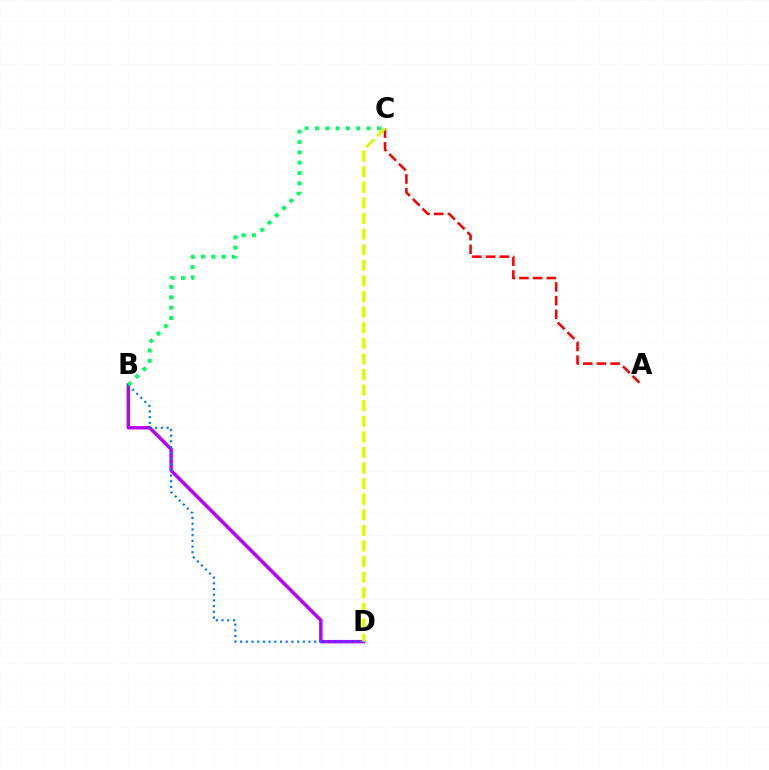{('B', 'D'): [{'color': '#b900ff', 'line_style': 'solid', 'thickness': 2.49}, {'color': '#0074ff', 'line_style': 'dotted', 'thickness': 1.55}], ('A', 'C'): [{'color': '#ff0000', 'line_style': 'dashed', 'thickness': 1.86}], ('B', 'C'): [{'color': '#00ff5c', 'line_style': 'dotted', 'thickness': 2.81}], ('C', 'D'): [{'color': '#d1ff00', 'line_style': 'dashed', 'thickness': 2.12}]}